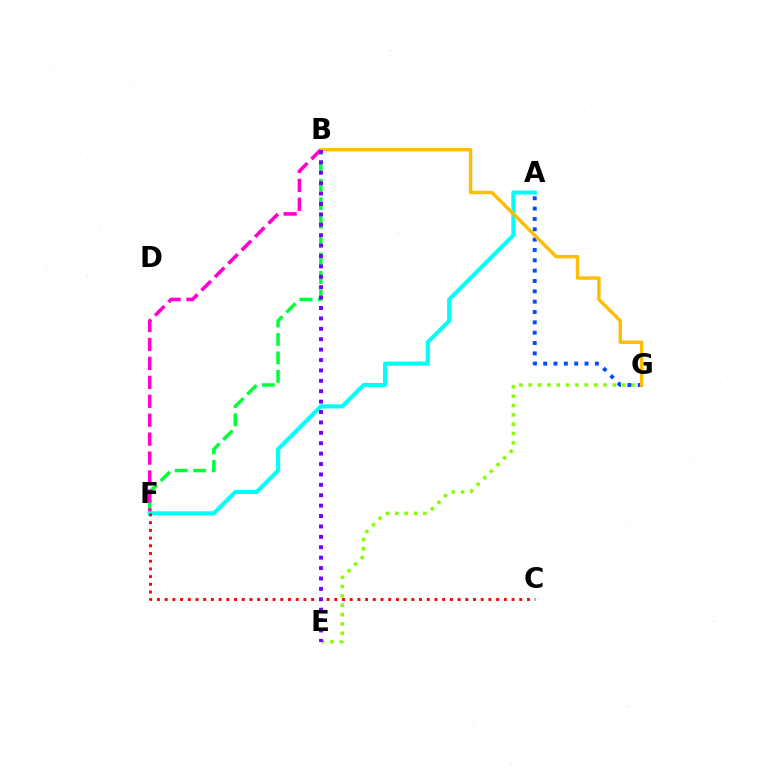{('B', 'F'): [{'color': '#00ff39', 'line_style': 'dashed', 'thickness': 2.51}, {'color': '#ff00cf', 'line_style': 'dashed', 'thickness': 2.57}], ('E', 'G'): [{'color': '#84ff00', 'line_style': 'dotted', 'thickness': 2.54}], ('A', 'G'): [{'color': '#004bff', 'line_style': 'dotted', 'thickness': 2.81}], ('A', 'F'): [{'color': '#00fff6', 'line_style': 'solid', 'thickness': 2.93}], ('C', 'F'): [{'color': '#ff0000', 'line_style': 'dotted', 'thickness': 2.09}], ('B', 'G'): [{'color': '#ffbd00', 'line_style': 'solid', 'thickness': 2.47}], ('B', 'E'): [{'color': '#7200ff', 'line_style': 'dotted', 'thickness': 2.83}]}